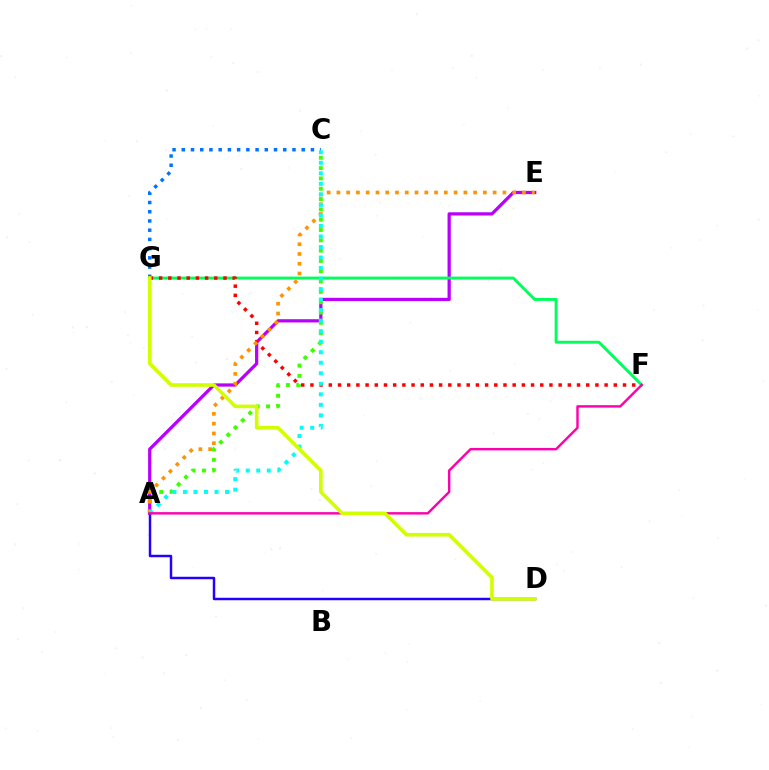{('A', 'E'): [{'color': '#b900ff', 'line_style': 'solid', 'thickness': 2.34}, {'color': '#ff9400', 'line_style': 'dotted', 'thickness': 2.65}], ('C', 'G'): [{'color': '#0074ff', 'line_style': 'dotted', 'thickness': 2.51}], ('A', 'C'): [{'color': '#3dff00', 'line_style': 'dotted', 'thickness': 2.8}, {'color': '#00fff6', 'line_style': 'dotted', 'thickness': 2.86}], ('F', 'G'): [{'color': '#00ff5c', 'line_style': 'solid', 'thickness': 2.1}, {'color': '#ff0000', 'line_style': 'dotted', 'thickness': 2.5}], ('A', 'D'): [{'color': '#2500ff', 'line_style': 'solid', 'thickness': 1.78}], ('A', 'F'): [{'color': '#ff00ac', 'line_style': 'solid', 'thickness': 1.75}], ('D', 'G'): [{'color': '#d1ff00', 'line_style': 'solid', 'thickness': 2.6}]}